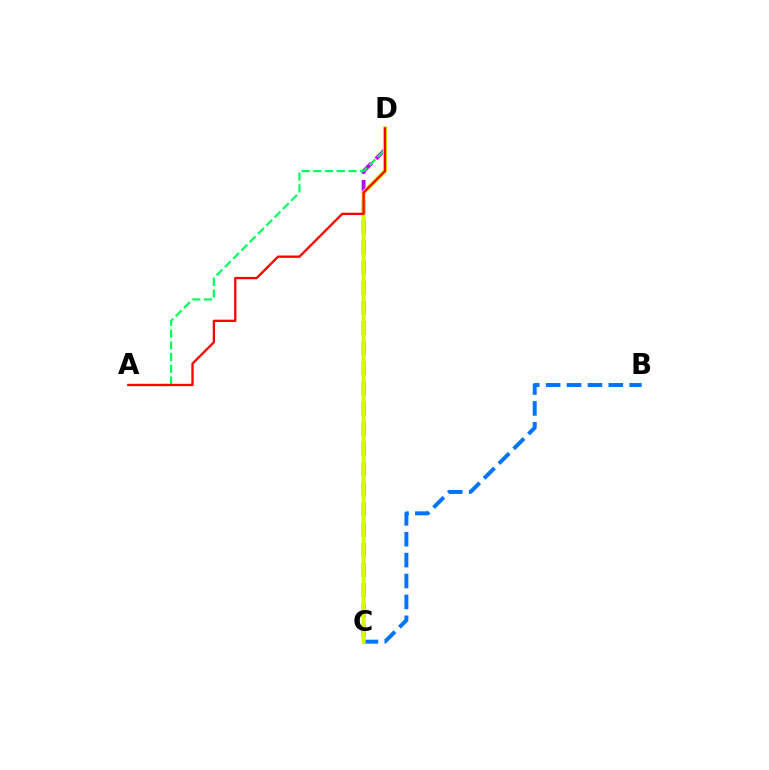{('B', 'C'): [{'color': '#0074ff', 'line_style': 'dashed', 'thickness': 2.84}], ('C', 'D'): [{'color': '#b900ff', 'line_style': 'dashed', 'thickness': 2.74}, {'color': '#d1ff00', 'line_style': 'solid', 'thickness': 2.93}], ('A', 'D'): [{'color': '#00ff5c', 'line_style': 'dashed', 'thickness': 1.59}, {'color': '#ff0000', 'line_style': 'solid', 'thickness': 1.67}]}